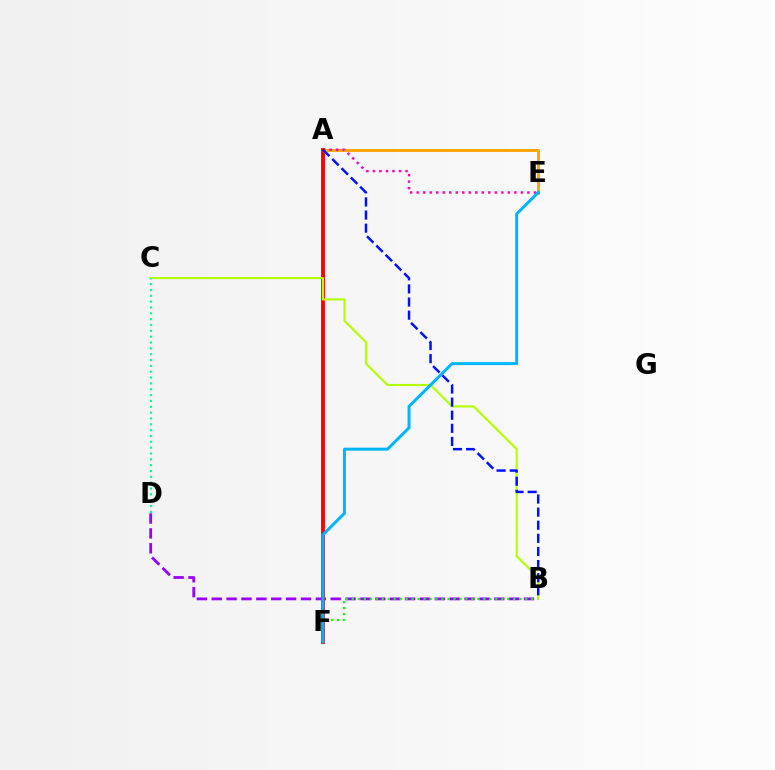{('B', 'D'): [{'color': '#9b00ff', 'line_style': 'dashed', 'thickness': 2.02}], ('B', 'F'): [{'color': '#08ff00', 'line_style': 'dotted', 'thickness': 1.62}], ('A', 'E'): [{'color': '#ffa500', 'line_style': 'solid', 'thickness': 2.11}, {'color': '#ff00bd', 'line_style': 'dotted', 'thickness': 1.77}], ('A', 'F'): [{'color': '#ff0000', 'line_style': 'solid', 'thickness': 2.79}], ('B', 'C'): [{'color': '#b3ff00', 'line_style': 'solid', 'thickness': 1.53}], ('E', 'F'): [{'color': '#00b5ff', 'line_style': 'solid', 'thickness': 2.15}], ('A', 'B'): [{'color': '#0010ff', 'line_style': 'dashed', 'thickness': 1.78}], ('C', 'D'): [{'color': '#00ff9d', 'line_style': 'dotted', 'thickness': 1.59}]}